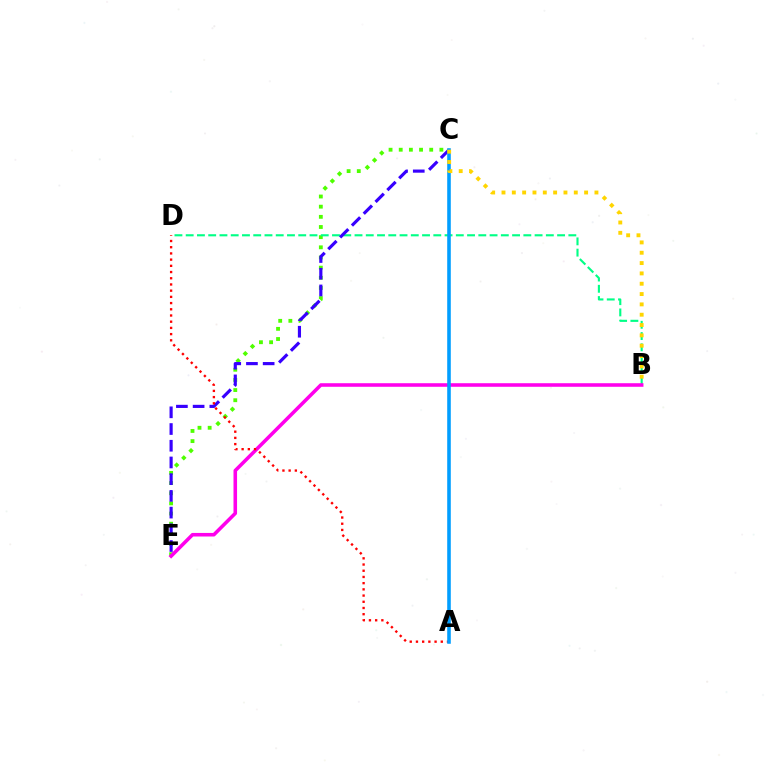{('C', 'E'): [{'color': '#4fff00', 'line_style': 'dotted', 'thickness': 2.76}, {'color': '#3700ff', 'line_style': 'dashed', 'thickness': 2.27}], ('B', 'D'): [{'color': '#00ff86', 'line_style': 'dashed', 'thickness': 1.53}], ('B', 'E'): [{'color': '#ff00ed', 'line_style': 'solid', 'thickness': 2.57}], ('A', 'D'): [{'color': '#ff0000', 'line_style': 'dotted', 'thickness': 1.69}], ('A', 'C'): [{'color': '#009eff', 'line_style': 'solid', 'thickness': 2.57}], ('B', 'C'): [{'color': '#ffd500', 'line_style': 'dotted', 'thickness': 2.81}]}